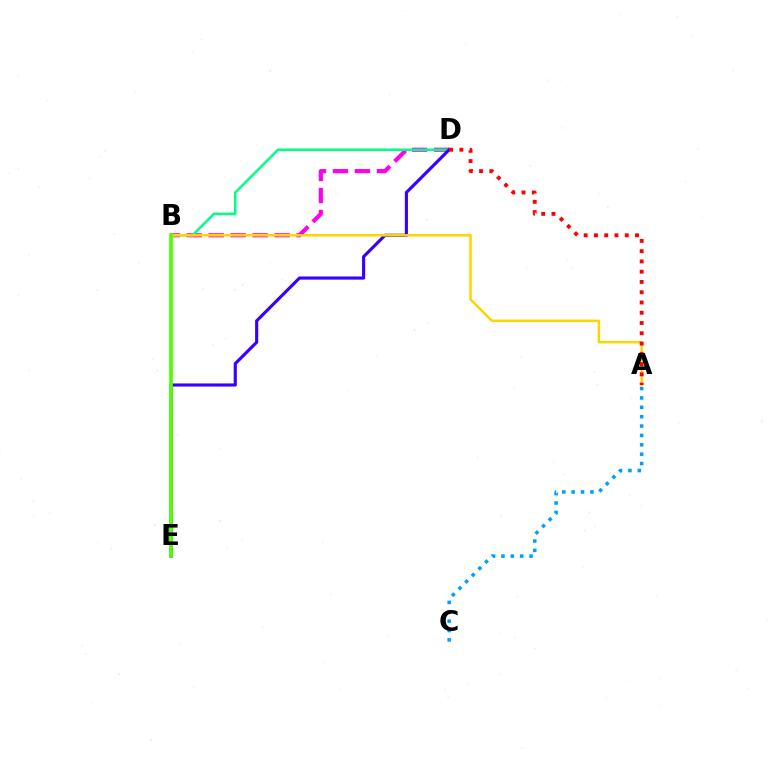{('B', 'D'): [{'color': '#ff00ed', 'line_style': 'dashed', 'thickness': 2.99}, {'color': '#00ff86', 'line_style': 'solid', 'thickness': 1.8}], ('D', 'E'): [{'color': '#3700ff', 'line_style': 'solid', 'thickness': 2.25}], ('A', 'C'): [{'color': '#009eff', 'line_style': 'dotted', 'thickness': 2.55}], ('A', 'B'): [{'color': '#ffd500', 'line_style': 'solid', 'thickness': 1.81}], ('B', 'E'): [{'color': '#4fff00', 'line_style': 'solid', 'thickness': 2.66}], ('A', 'D'): [{'color': '#ff0000', 'line_style': 'dotted', 'thickness': 2.79}]}